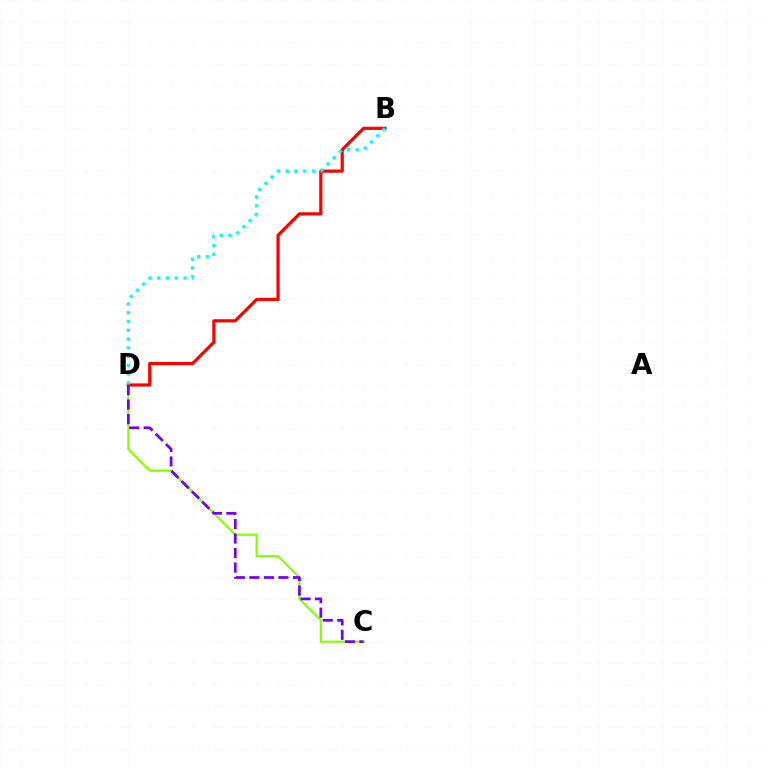{('C', 'D'): [{'color': '#84ff00', 'line_style': 'solid', 'thickness': 1.55}, {'color': '#7200ff', 'line_style': 'dashed', 'thickness': 1.97}], ('B', 'D'): [{'color': '#ff0000', 'line_style': 'solid', 'thickness': 2.32}, {'color': '#00fff6', 'line_style': 'dotted', 'thickness': 2.38}]}